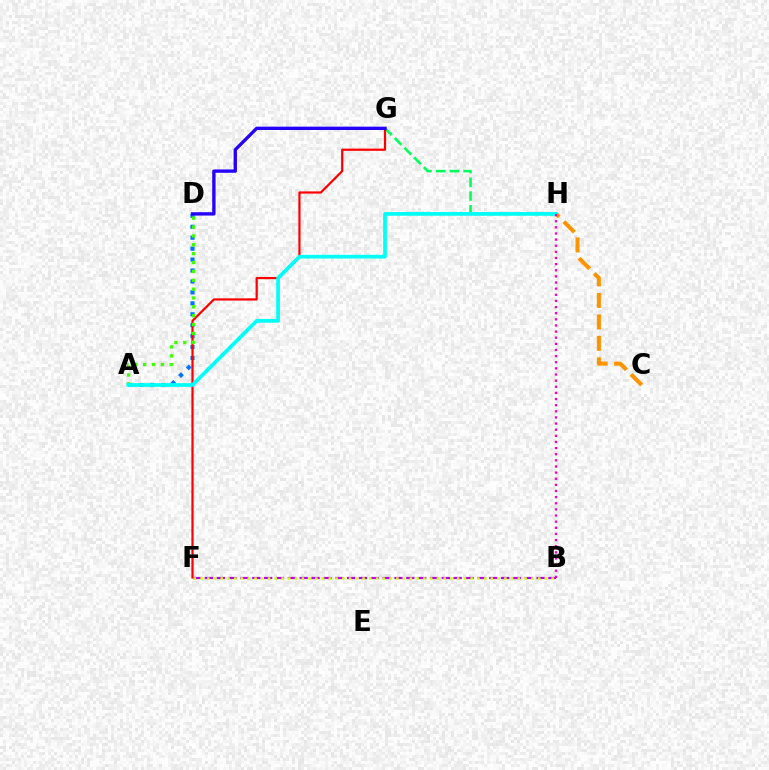{('C', 'H'): [{'color': '#ff9400', 'line_style': 'dashed', 'thickness': 2.92}], ('G', 'H'): [{'color': '#00ff5c', 'line_style': 'dashed', 'thickness': 1.86}], ('B', 'F'): [{'color': '#b900ff', 'line_style': 'dashed', 'thickness': 1.61}, {'color': '#d1ff00', 'line_style': 'dotted', 'thickness': 1.83}], ('A', 'D'): [{'color': '#0074ff', 'line_style': 'dotted', 'thickness': 2.97}, {'color': '#3dff00', 'line_style': 'dotted', 'thickness': 2.41}], ('F', 'G'): [{'color': '#ff0000', 'line_style': 'solid', 'thickness': 1.59}], ('D', 'G'): [{'color': '#2500ff', 'line_style': 'solid', 'thickness': 2.41}], ('A', 'H'): [{'color': '#00fff6', 'line_style': 'solid', 'thickness': 2.69}], ('B', 'H'): [{'color': '#ff00ac', 'line_style': 'dotted', 'thickness': 1.67}]}